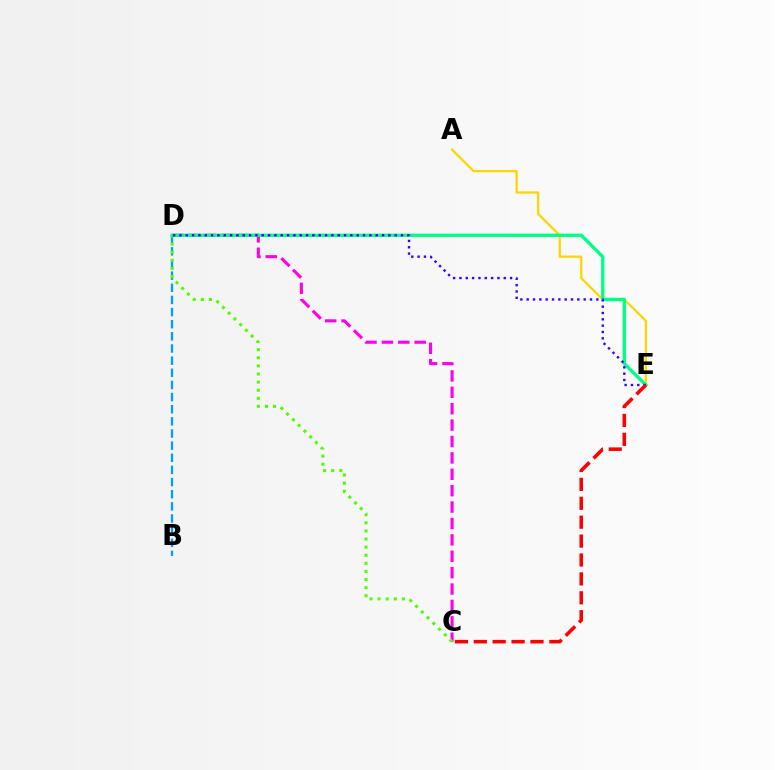{('A', 'E'): [{'color': '#ffd500', 'line_style': 'solid', 'thickness': 1.64}], ('B', 'D'): [{'color': '#009eff', 'line_style': 'dashed', 'thickness': 1.65}], ('C', 'D'): [{'color': '#ff00ed', 'line_style': 'dashed', 'thickness': 2.23}, {'color': '#4fff00', 'line_style': 'dotted', 'thickness': 2.2}], ('D', 'E'): [{'color': '#00ff86', 'line_style': 'solid', 'thickness': 2.4}, {'color': '#3700ff', 'line_style': 'dotted', 'thickness': 1.72}], ('C', 'E'): [{'color': '#ff0000', 'line_style': 'dashed', 'thickness': 2.57}]}